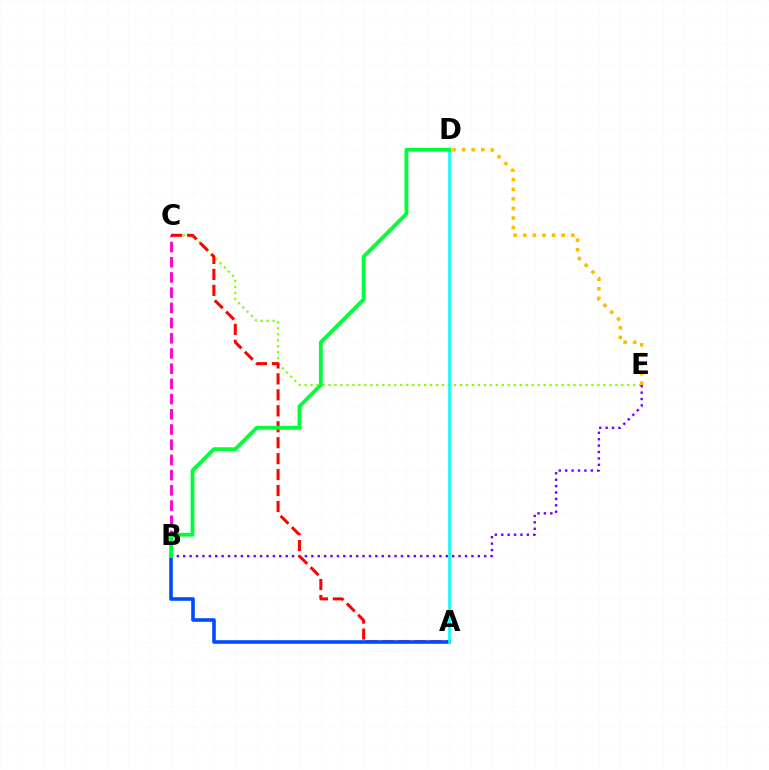{('C', 'E'): [{'color': '#84ff00', 'line_style': 'dotted', 'thickness': 1.62}], ('B', 'C'): [{'color': '#ff00cf', 'line_style': 'dashed', 'thickness': 2.07}], ('B', 'E'): [{'color': '#7200ff', 'line_style': 'dotted', 'thickness': 1.74}], ('A', 'C'): [{'color': '#ff0000', 'line_style': 'dashed', 'thickness': 2.17}], ('A', 'B'): [{'color': '#004bff', 'line_style': 'solid', 'thickness': 2.59}], ('A', 'D'): [{'color': '#00fff6', 'line_style': 'solid', 'thickness': 1.86}], ('B', 'D'): [{'color': '#00ff39', 'line_style': 'solid', 'thickness': 2.76}], ('D', 'E'): [{'color': '#ffbd00', 'line_style': 'dotted', 'thickness': 2.61}]}